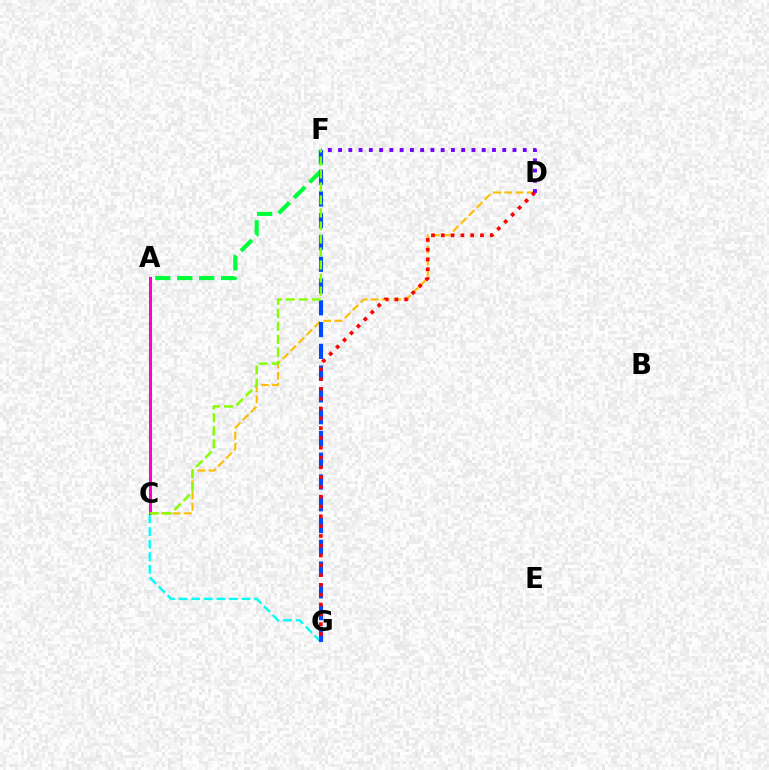{('C', 'G'): [{'color': '#00fff6', 'line_style': 'dashed', 'thickness': 1.71}], ('C', 'D'): [{'color': '#ffbd00', 'line_style': 'dashed', 'thickness': 1.53}], ('A', 'F'): [{'color': '#00ff39', 'line_style': 'dashed', 'thickness': 2.98}], ('A', 'C'): [{'color': '#ff00cf', 'line_style': 'solid', 'thickness': 2.18}], ('F', 'G'): [{'color': '#004bff', 'line_style': 'dashed', 'thickness': 2.96}], ('D', 'G'): [{'color': '#ff0000', 'line_style': 'dotted', 'thickness': 2.66}], ('D', 'F'): [{'color': '#7200ff', 'line_style': 'dotted', 'thickness': 2.79}], ('C', 'F'): [{'color': '#84ff00', 'line_style': 'dashed', 'thickness': 1.77}]}